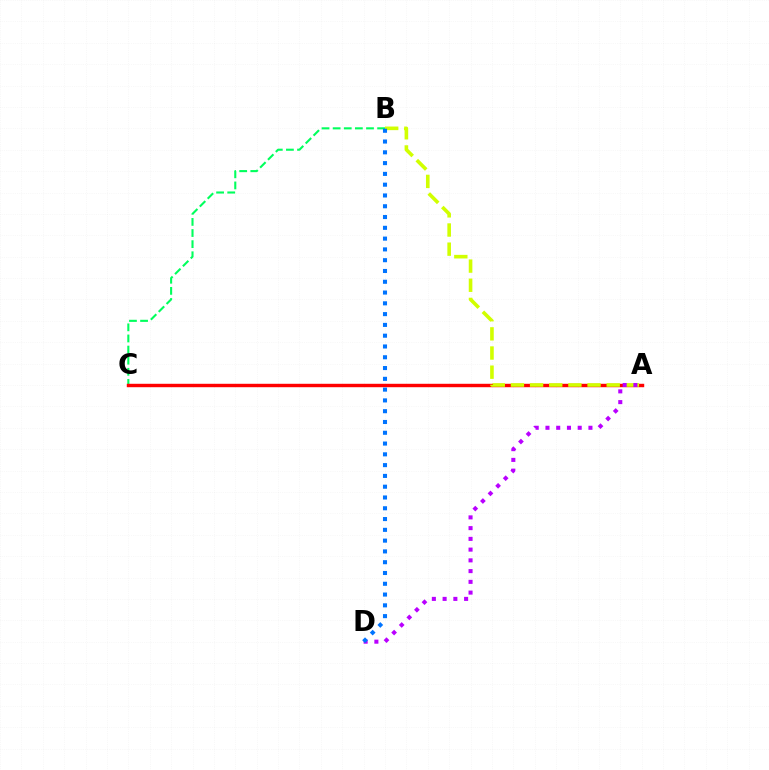{('B', 'C'): [{'color': '#00ff5c', 'line_style': 'dashed', 'thickness': 1.51}], ('A', 'C'): [{'color': '#ff0000', 'line_style': 'solid', 'thickness': 2.46}], ('A', 'B'): [{'color': '#d1ff00', 'line_style': 'dashed', 'thickness': 2.6}], ('A', 'D'): [{'color': '#b900ff', 'line_style': 'dotted', 'thickness': 2.92}], ('B', 'D'): [{'color': '#0074ff', 'line_style': 'dotted', 'thickness': 2.93}]}